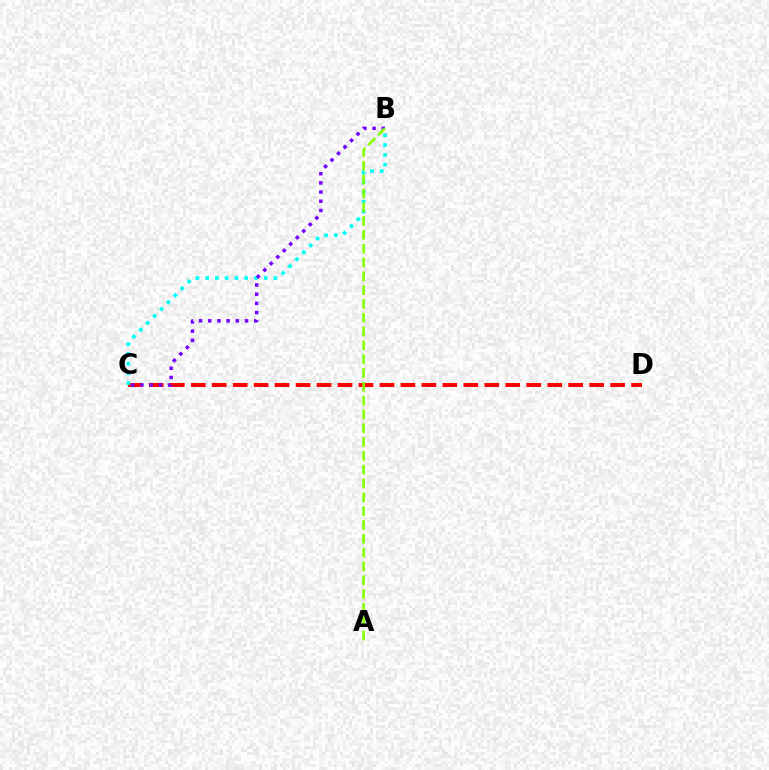{('C', 'D'): [{'color': '#ff0000', 'line_style': 'dashed', 'thickness': 2.85}], ('B', 'C'): [{'color': '#00fff6', 'line_style': 'dotted', 'thickness': 2.65}, {'color': '#7200ff', 'line_style': 'dotted', 'thickness': 2.5}], ('A', 'B'): [{'color': '#84ff00', 'line_style': 'dashed', 'thickness': 1.88}]}